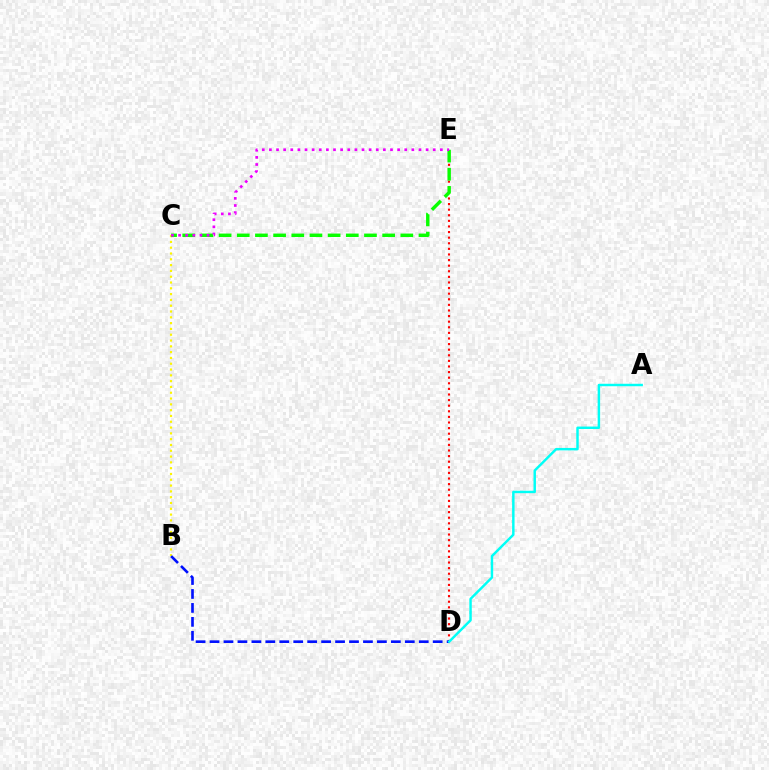{('B', 'C'): [{'color': '#fcf500', 'line_style': 'dotted', 'thickness': 1.58}], ('D', 'E'): [{'color': '#ff0000', 'line_style': 'dotted', 'thickness': 1.52}], ('B', 'D'): [{'color': '#0010ff', 'line_style': 'dashed', 'thickness': 1.89}], ('C', 'E'): [{'color': '#08ff00', 'line_style': 'dashed', 'thickness': 2.47}, {'color': '#ee00ff', 'line_style': 'dotted', 'thickness': 1.94}], ('A', 'D'): [{'color': '#00fff6', 'line_style': 'solid', 'thickness': 1.77}]}